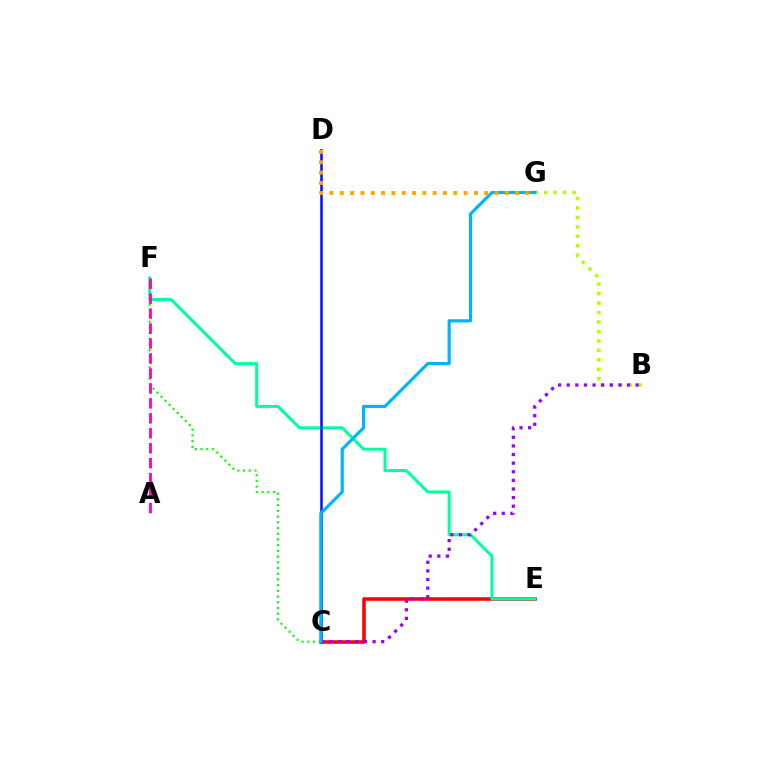{('C', 'E'): [{'color': '#ff0000', 'line_style': 'solid', 'thickness': 2.56}], ('E', 'F'): [{'color': '#00ff9d', 'line_style': 'solid', 'thickness': 2.16}], ('C', 'F'): [{'color': '#08ff00', 'line_style': 'dotted', 'thickness': 1.55}], ('C', 'D'): [{'color': '#0010ff', 'line_style': 'solid', 'thickness': 1.82}], ('B', 'G'): [{'color': '#b3ff00', 'line_style': 'dotted', 'thickness': 2.57}], ('B', 'C'): [{'color': '#9b00ff', 'line_style': 'dotted', 'thickness': 2.34}], ('A', 'F'): [{'color': '#ff00bd', 'line_style': 'dashed', 'thickness': 2.03}], ('C', 'G'): [{'color': '#00b5ff', 'line_style': 'solid', 'thickness': 2.29}], ('D', 'G'): [{'color': '#ffa500', 'line_style': 'dotted', 'thickness': 2.8}]}